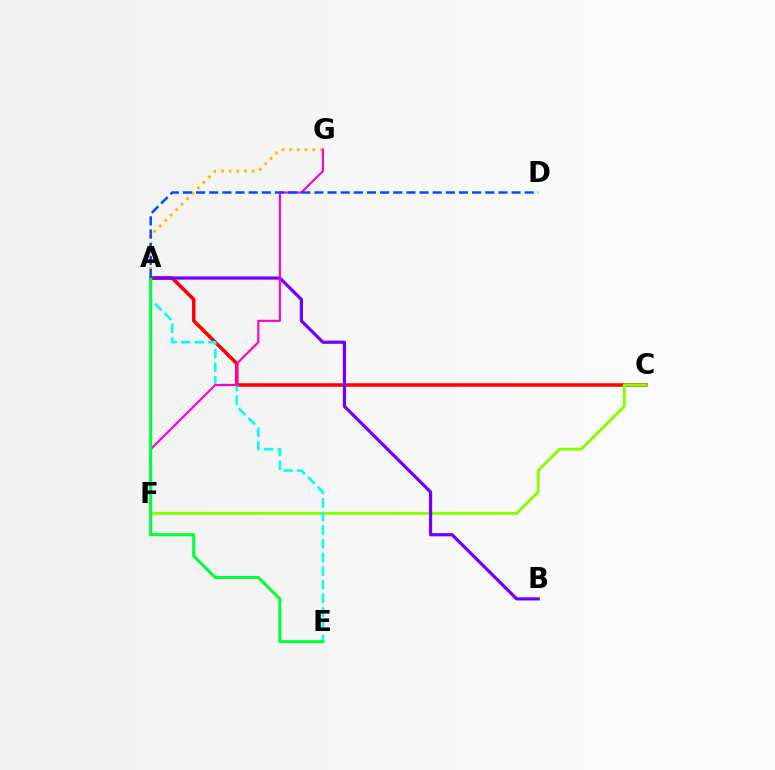{('A', 'C'): [{'color': '#ff0000', 'line_style': 'solid', 'thickness': 2.54}], ('C', 'F'): [{'color': '#84ff00', 'line_style': 'solid', 'thickness': 2.1}], ('A', 'B'): [{'color': '#7200ff', 'line_style': 'solid', 'thickness': 2.3}], ('A', 'G'): [{'color': '#ffbd00', 'line_style': 'dotted', 'thickness': 2.09}], ('A', 'E'): [{'color': '#00fff6', 'line_style': 'dashed', 'thickness': 1.85}, {'color': '#00ff39', 'line_style': 'solid', 'thickness': 2.19}], ('F', 'G'): [{'color': '#ff00cf', 'line_style': 'solid', 'thickness': 1.54}], ('A', 'D'): [{'color': '#004bff', 'line_style': 'dashed', 'thickness': 1.79}]}